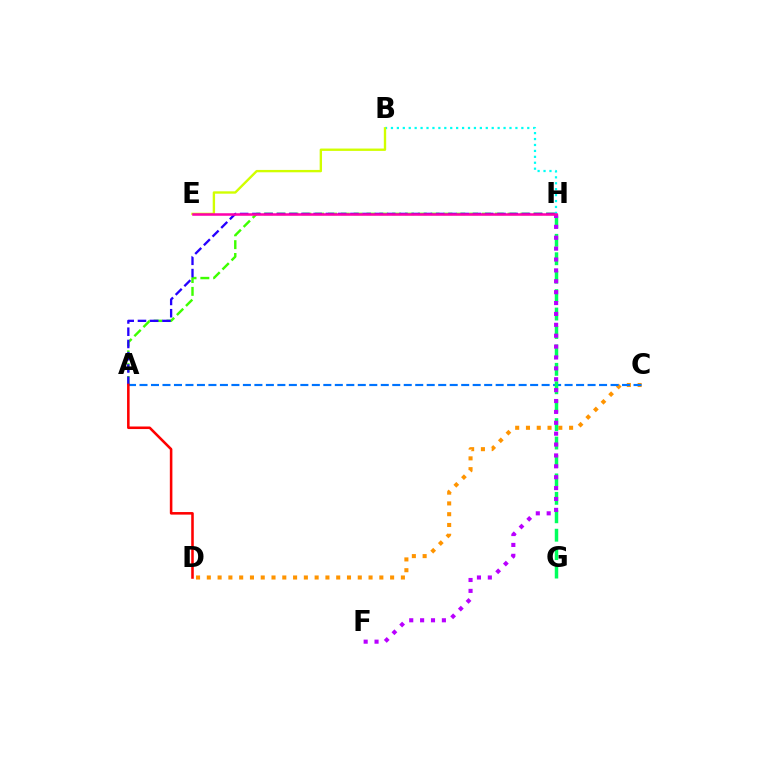{('A', 'H'): [{'color': '#3dff00', 'line_style': 'dashed', 'thickness': 1.74}, {'color': '#2500ff', 'line_style': 'dashed', 'thickness': 1.66}], ('B', 'H'): [{'color': '#00fff6', 'line_style': 'dotted', 'thickness': 1.61}], ('C', 'D'): [{'color': '#ff9400', 'line_style': 'dotted', 'thickness': 2.93}], ('A', 'C'): [{'color': '#0074ff', 'line_style': 'dashed', 'thickness': 1.56}], ('G', 'H'): [{'color': '#00ff5c', 'line_style': 'dashed', 'thickness': 2.5}], ('F', 'H'): [{'color': '#b900ff', 'line_style': 'dotted', 'thickness': 2.96}], ('B', 'E'): [{'color': '#d1ff00', 'line_style': 'solid', 'thickness': 1.7}], ('E', 'H'): [{'color': '#ff00ac', 'line_style': 'solid', 'thickness': 1.82}], ('A', 'D'): [{'color': '#ff0000', 'line_style': 'solid', 'thickness': 1.84}]}